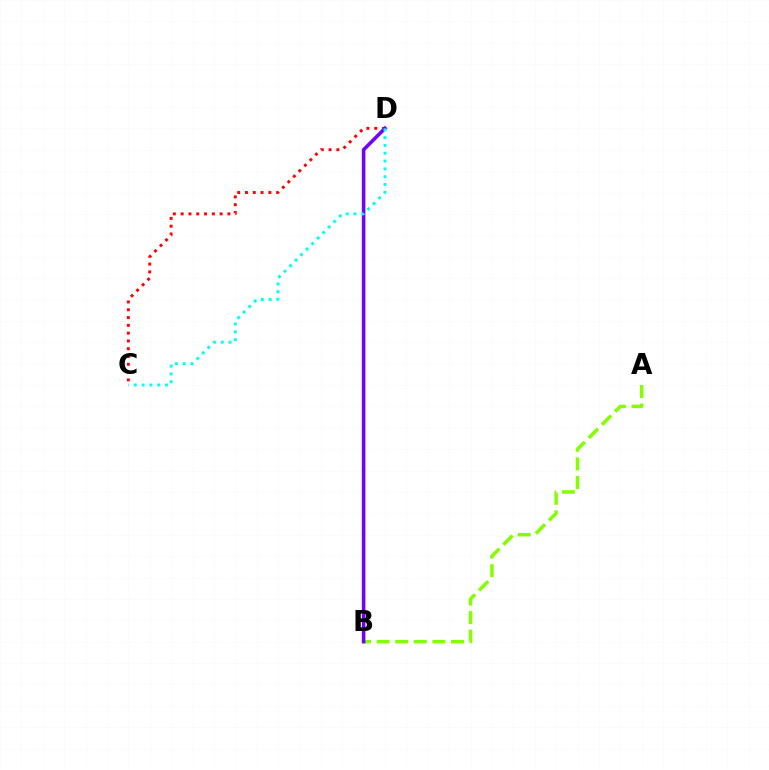{('A', 'B'): [{'color': '#84ff00', 'line_style': 'dashed', 'thickness': 2.52}], ('C', 'D'): [{'color': '#ff0000', 'line_style': 'dotted', 'thickness': 2.12}, {'color': '#00fff6', 'line_style': 'dotted', 'thickness': 2.12}], ('B', 'D'): [{'color': '#7200ff', 'line_style': 'solid', 'thickness': 2.56}]}